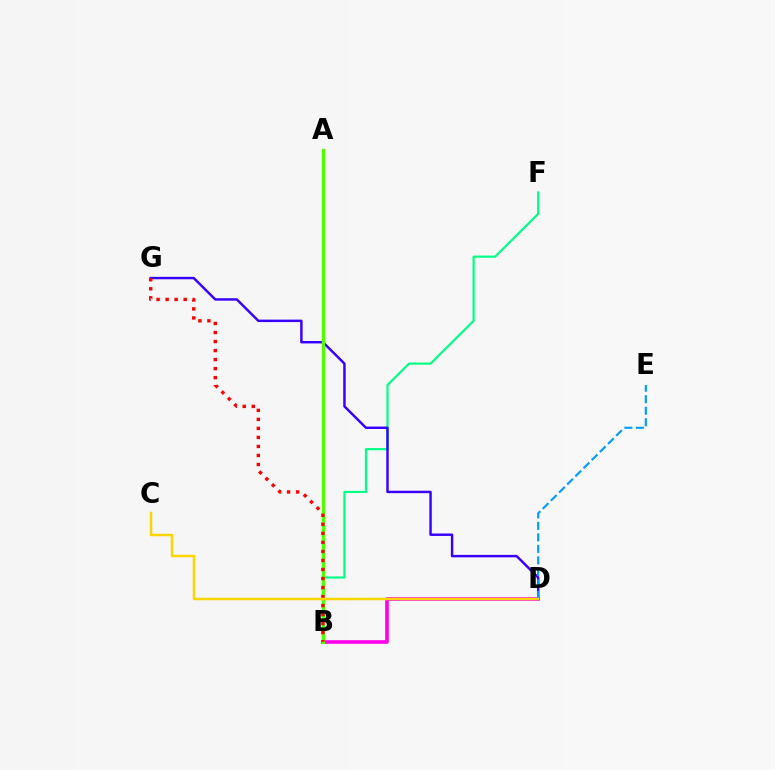{('B', 'D'): [{'color': '#ff00ed', 'line_style': 'solid', 'thickness': 2.61}], ('B', 'F'): [{'color': '#00ff86', 'line_style': 'solid', 'thickness': 1.57}], ('D', 'G'): [{'color': '#3700ff', 'line_style': 'solid', 'thickness': 1.76}], ('A', 'B'): [{'color': '#4fff00', 'line_style': 'solid', 'thickness': 2.36}], ('B', 'G'): [{'color': '#ff0000', 'line_style': 'dotted', 'thickness': 2.45}], ('D', 'E'): [{'color': '#009eff', 'line_style': 'dashed', 'thickness': 1.56}], ('C', 'D'): [{'color': '#ffd500', 'line_style': 'solid', 'thickness': 1.79}]}